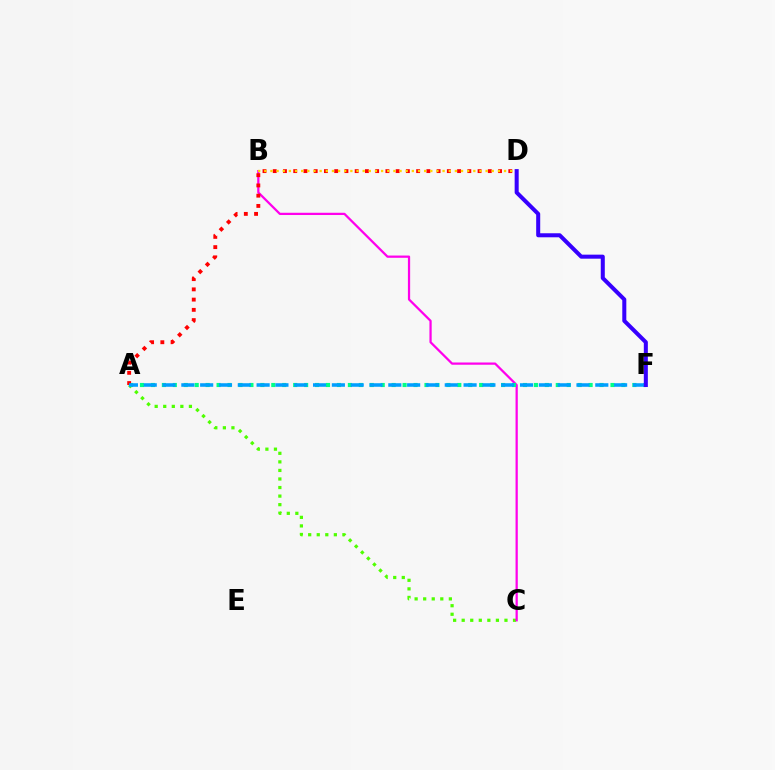{('A', 'C'): [{'color': '#4fff00', 'line_style': 'dotted', 'thickness': 2.32}], ('B', 'C'): [{'color': '#ff00ed', 'line_style': 'solid', 'thickness': 1.62}], ('A', 'F'): [{'color': '#00ff86', 'line_style': 'dotted', 'thickness': 2.97}, {'color': '#009eff', 'line_style': 'dashed', 'thickness': 2.56}], ('A', 'D'): [{'color': '#ff0000', 'line_style': 'dotted', 'thickness': 2.78}], ('B', 'D'): [{'color': '#ffd500', 'line_style': 'dotted', 'thickness': 1.67}], ('D', 'F'): [{'color': '#3700ff', 'line_style': 'solid', 'thickness': 2.9}]}